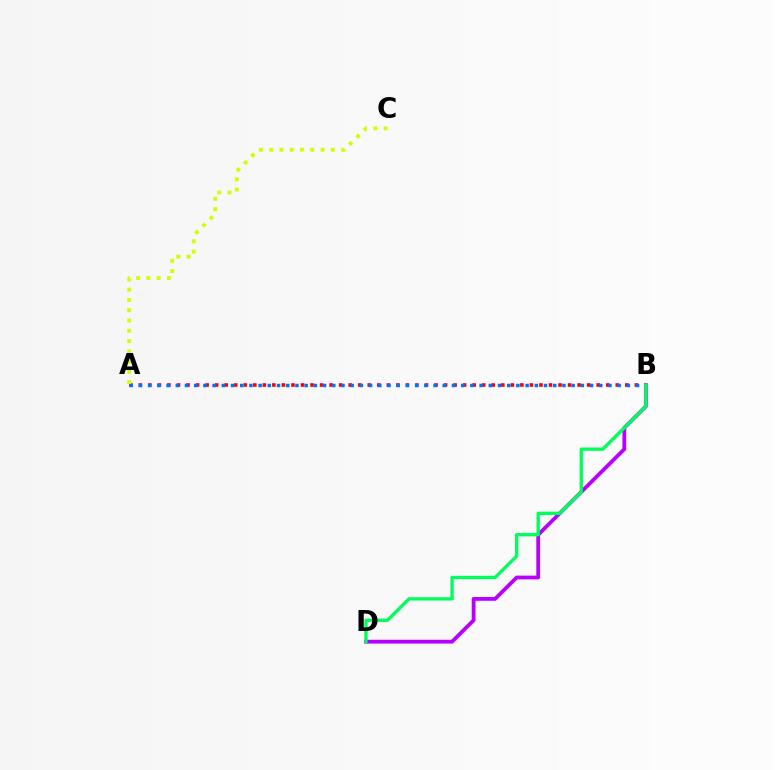{('B', 'D'): [{'color': '#b900ff', 'line_style': 'solid', 'thickness': 2.73}, {'color': '#00ff5c', 'line_style': 'solid', 'thickness': 2.39}], ('A', 'B'): [{'color': '#ff0000', 'line_style': 'dotted', 'thickness': 2.59}, {'color': '#0074ff', 'line_style': 'dotted', 'thickness': 2.5}], ('A', 'C'): [{'color': '#d1ff00', 'line_style': 'dotted', 'thickness': 2.79}]}